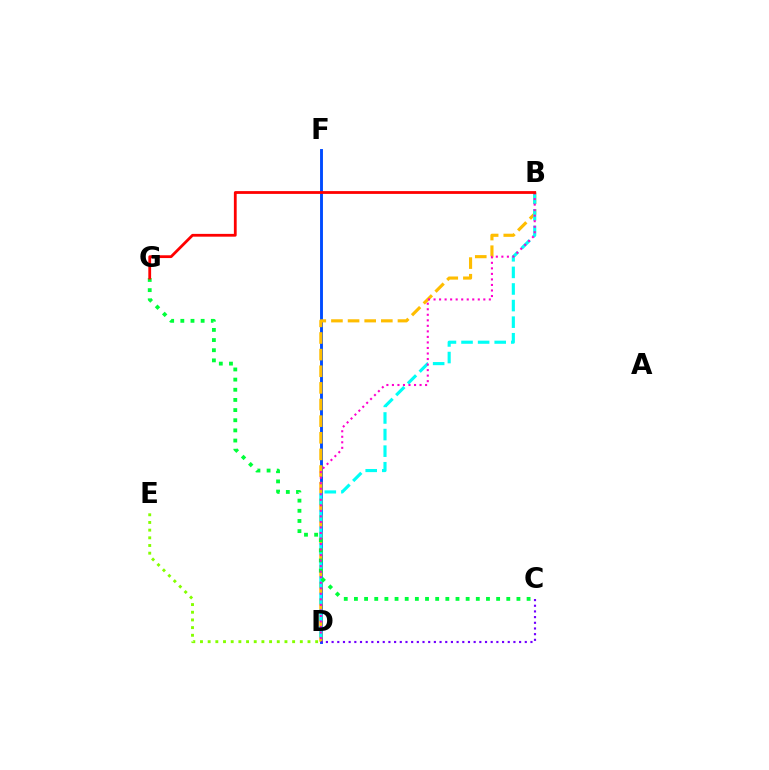{('D', 'F'): [{'color': '#004bff', 'line_style': 'solid', 'thickness': 2.08}], ('B', 'D'): [{'color': '#ffbd00', 'line_style': 'dashed', 'thickness': 2.26}, {'color': '#00fff6', 'line_style': 'dashed', 'thickness': 2.25}, {'color': '#ff00cf', 'line_style': 'dotted', 'thickness': 1.5}], ('C', 'G'): [{'color': '#00ff39', 'line_style': 'dotted', 'thickness': 2.76}], ('C', 'D'): [{'color': '#7200ff', 'line_style': 'dotted', 'thickness': 1.54}], ('D', 'E'): [{'color': '#84ff00', 'line_style': 'dotted', 'thickness': 2.09}], ('B', 'G'): [{'color': '#ff0000', 'line_style': 'solid', 'thickness': 2.01}]}